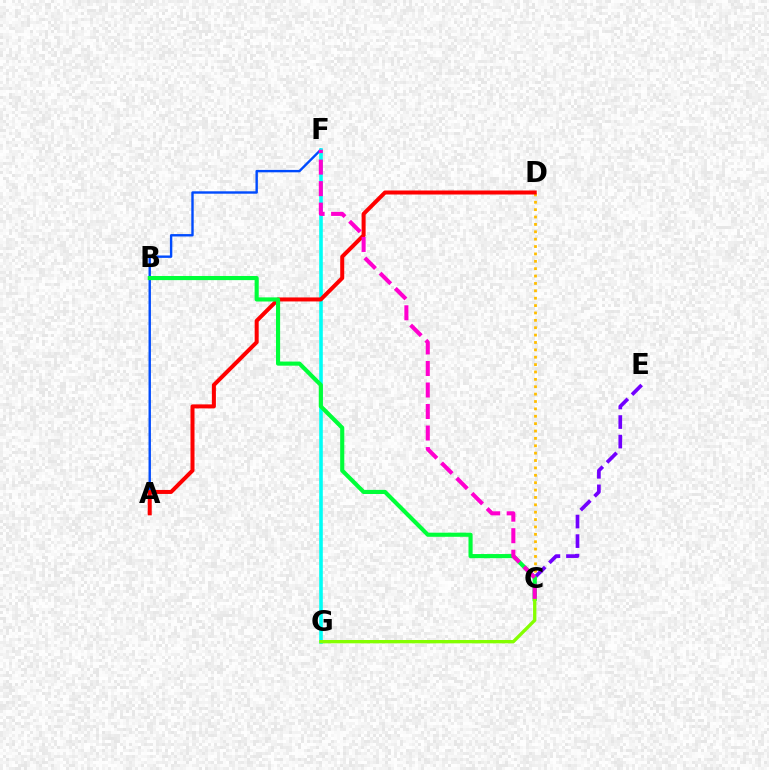{('A', 'F'): [{'color': '#004bff', 'line_style': 'solid', 'thickness': 1.73}], ('C', 'D'): [{'color': '#ffbd00', 'line_style': 'dotted', 'thickness': 2.0}], ('F', 'G'): [{'color': '#00fff6', 'line_style': 'solid', 'thickness': 2.59}], ('A', 'D'): [{'color': '#ff0000', 'line_style': 'solid', 'thickness': 2.89}], ('C', 'E'): [{'color': '#7200ff', 'line_style': 'dashed', 'thickness': 2.65}], ('B', 'C'): [{'color': '#00ff39', 'line_style': 'solid', 'thickness': 2.97}], ('C', 'G'): [{'color': '#84ff00', 'line_style': 'solid', 'thickness': 2.39}], ('C', 'F'): [{'color': '#ff00cf', 'line_style': 'dashed', 'thickness': 2.92}]}